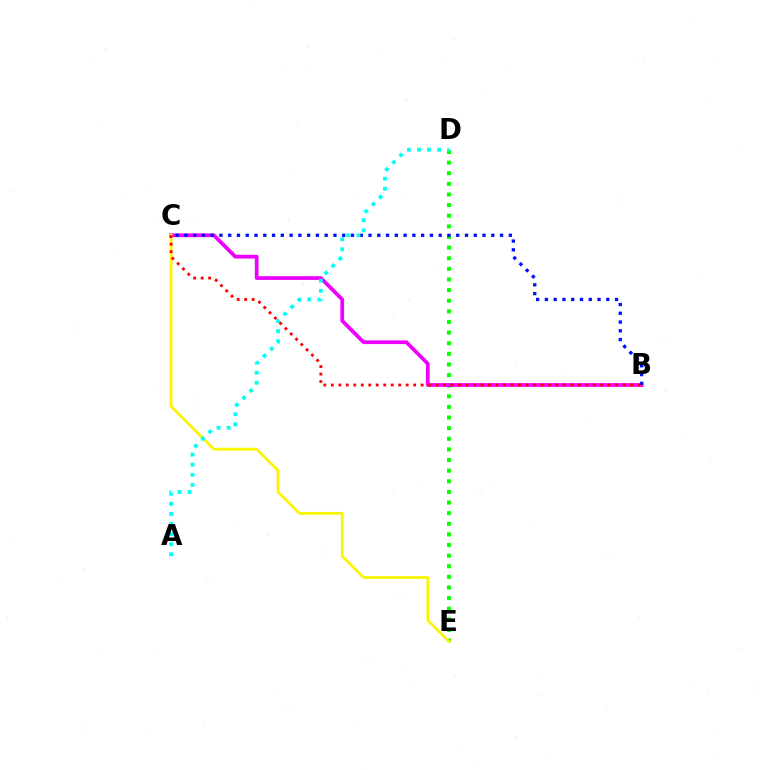{('D', 'E'): [{'color': '#08ff00', 'line_style': 'dotted', 'thickness': 2.89}], ('B', 'C'): [{'color': '#ee00ff', 'line_style': 'solid', 'thickness': 2.69}, {'color': '#0010ff', 'line_style': 'dotted', 'thickness': 2.38}, {'color': '#ff0000', 'line_style': 'dotted', 'thickness': 2.03}], ('C', 'E'): [{'color': '#fcf500', 'line_style': 'solid', 'thickness': 1.99}], ('A', 'D'): [{'color': '#00fff6', 'line_style': 'dotted', 'thickness': 2.74}]}